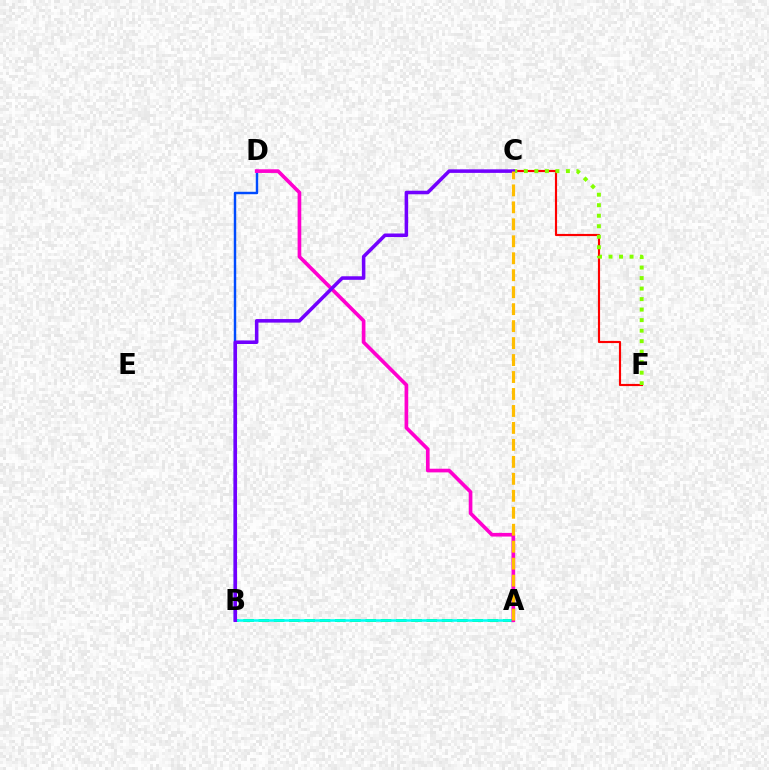{('C', 'F'): [{'color': '#ff0000', 'line_style': 'solid', 'thickness': 1.55}, {'color': '#84ff00', 'line_style': 'dotted', 'thickness': 2.86}], ('B', 'D'): [{'color': '#004bff', 'line_style': 'solid', 'thickness': 1.76}], ('A', 'B'): [{'color': '#00ff39', 'line_style': 'dashed', 'thickness': 2.07}, {'color': '#00fff6', 'line_style': 'solid', 'thickness': 1.81}], ('A', 'D'): [{'color': '#ff00cf', 'line_style': 'solid', 'thickness': 2.64}], ('B', 'C'): [{'color': '#7200ff', 'line_style': 'solid', 'thickness': 2.56}], ('A', 'C'): [{'color': '#ffbd00', 'line_style': 'dashed', 'thickness': 2.31}]}